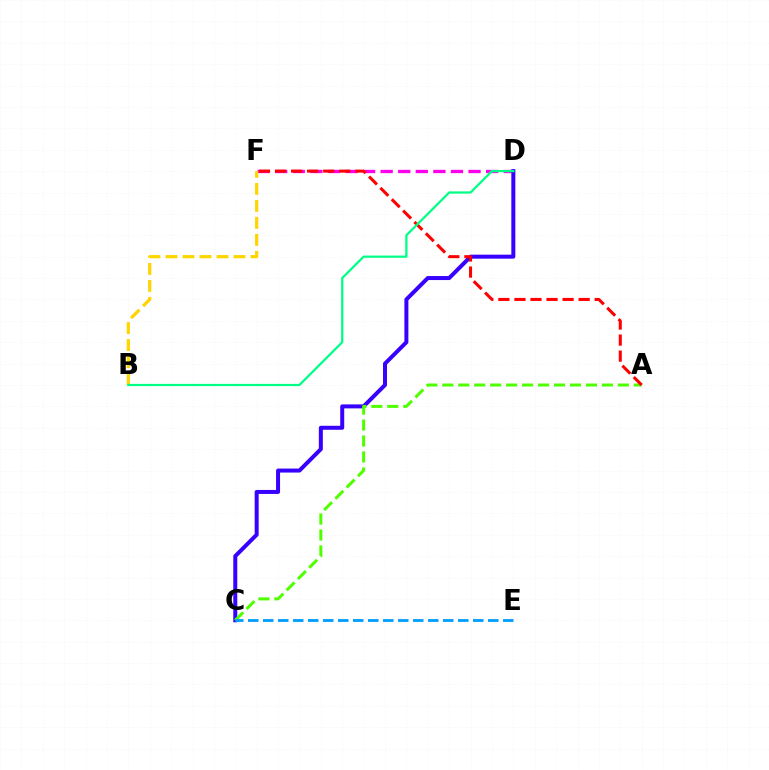{('D', 'F'): [{'color': '#ff00ed', 'line_style': 'dashed', 'thickness': 2.39}], ('B', 'F'): [{'color': '#ffd500', 'line_style': 'dashed', 'thickness': 2.31}], ('C', 'D'): [{'color': '#3700ff', 'line_style': 'solid', 'thickness': 2.88}], ('A', 'C'): [{'color': '#4fff00', 'line_style': 'dashed', 'thickness': 2.17}], ('A', 'F'): [{'color': '#ff0000', 'line_style': 'dashed', 'thickness': 2.18}], ('C', 'E'): [{'color': '#009eff', 'line_style': 'dashed', 'thickness': 2.04}], ('B', 'D'): [{'color': '#00ff86', 'line_style': 'solid', 'thickness': 1.62}]}